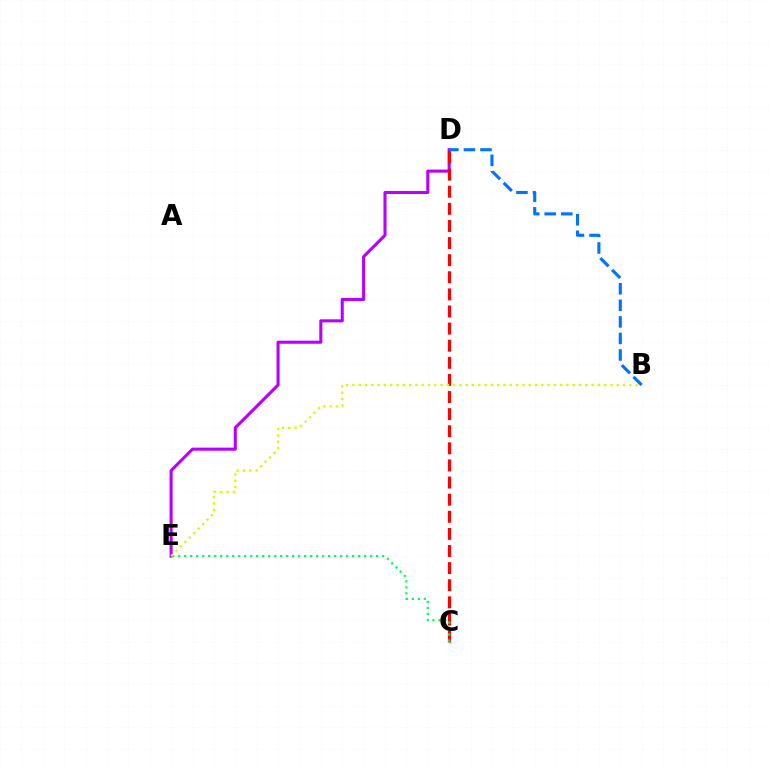{('D', 'E'): [{'color': '#b900ff', 'line_style': 'solid', 'thickness': 2.22}], ('B', 'D'): [{'color': '#0074ff', 'line_style': 'dashed', 'thickness': 2.25}], ('C', 'D'): [{'color': '#ff0000', 'line_style': 'dashed', 'thickness': 2.32}], ('C', 'E'): [{'color': '#00ff5c', 'line_style': 'dotted', 'thickness': 1.63}], ('B', 'E'): [{'color': '#d1ff00', 'line_style': 'dotted', 'thickness': 1.71}]}